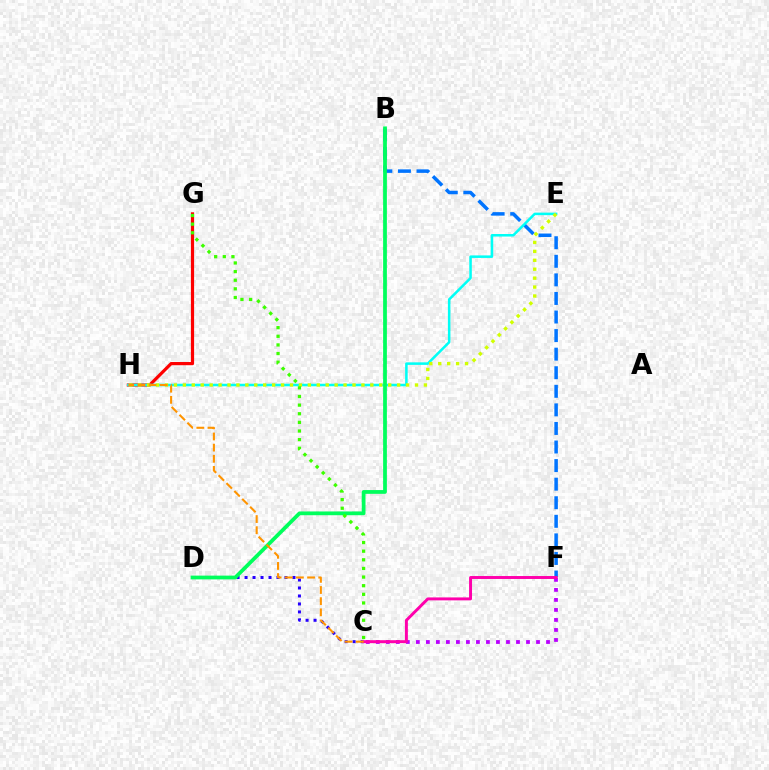{('B', 'F'): [{'color': '#0074ff', 'line_style': 'dashed', 'thickness': 2.52}], ('G', 'H'): [{'color': '#ff0000', 'line_style': 'solid', 'thickness': 2.3}], ('E', 'H'): [{'color': '#00fff6', 'line_style': 'solid', 'thickness': 1.82}, {'color': '#d1ff00', 'line_style': 'dotted', 'thickness': 2.43}], ('C', 'D'): [{'color': '#2500ff', 'line_style': 'dotted', 'thickness': 2.17}], ('B', 'D'): [{'color': '#00ff5c', 'line_style': 'solid', 'thickness': 2.71}], ('C', 'G'): [{'color': '#3dff00', 'line_style': 'dotted', 'thickness': 2.35}], ('C', 'F'): [{'color': '#b900ff', 'line_style': 'dotted', 'thickness': 2.72}, {'color': '#ff00ac', 'line_style': 'solid', 'thickness': 2.12}], ('C', 'H'): [{'color': '#ff9400', 'line_style': 'dashed', 'thickness': 1.51}]}